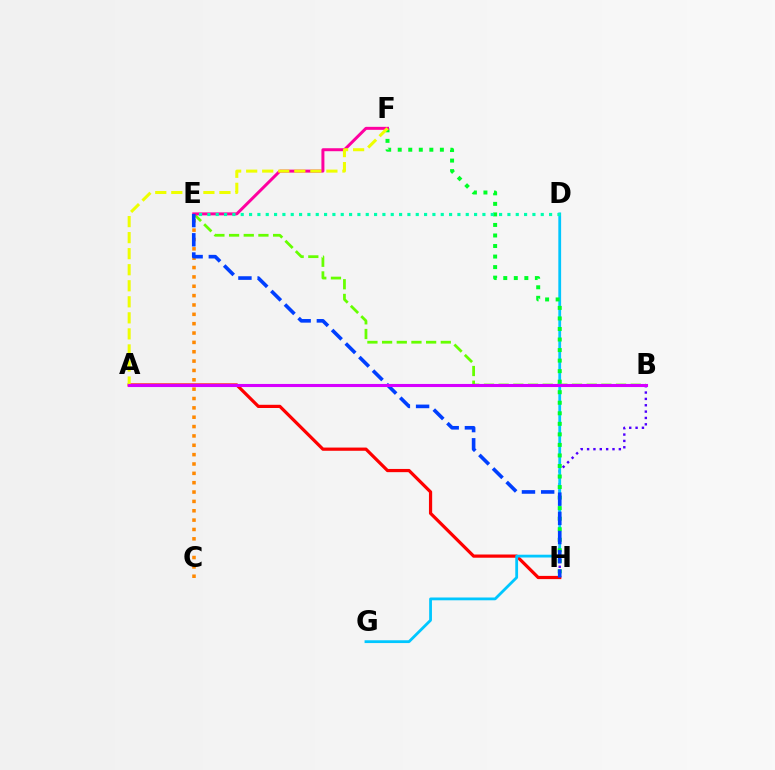{('B', 'E'): [{'color': '#66ff00', 'line_style': 'dashed', 'thickness': 1.99}], ('C', 'E'): [{'color': '#ff8800', 'line_style': 'dotted', 'thickness': 2.54}], ('B', 'H'): [{'color': '#4f00ff', 'line_style': 'dotted', 'thickness': 1.73}], ('A', 'H'): [{'color': '#ff0000', 'line_style': 'solid', 'thickness': 2.31}], ('D', 'G'): [{'color': '#00c7ff', 'line_style': 'solid', 'thickness': 2.01}], ('F', 'H'): [{'color': '#00ff27', 'line_style': 'dotted', 'thickness': 2.86}], ('E', 'F'): [{'color': '#ff00a0', 'line_style': 'solid', 'thickness': 2.15}], ('E', 'H'): [{'color': '#003fff', 'line_style': 'dashed', 'thickness': 2.61}], ('A', 'F'): [{'color': '#eeff00', 'line_style': 'dashed', 'thickness': 2.18}], ('D', 'E'): [{'color': '#00ffaf', 'line_style': 'dotted', 'thickness': 2.26}], ('A', 'B'): [{'color': '#d600ff', 'line_style': 'solid', 'thickness': 2.22}]}